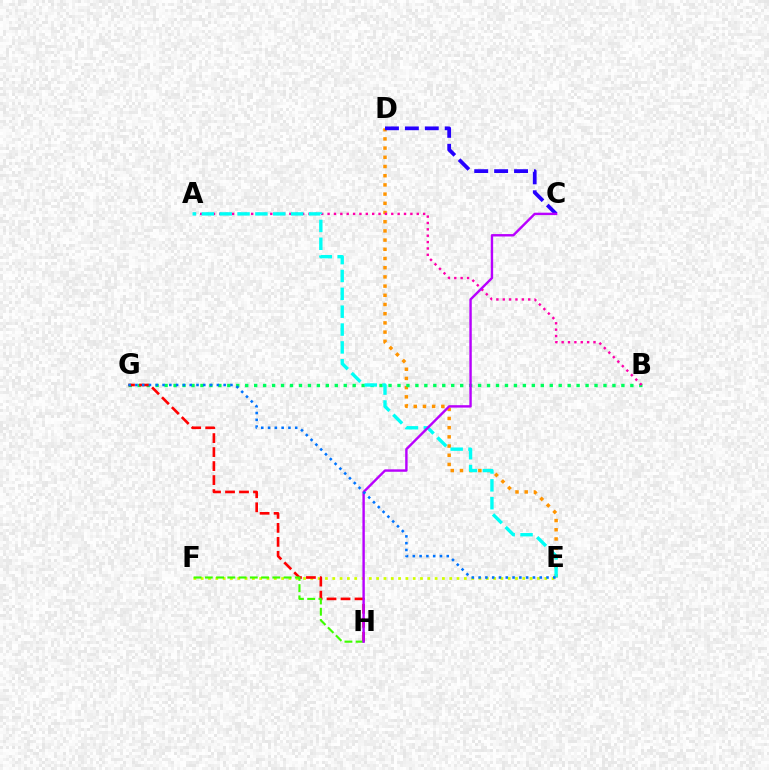{('E', 'F'): [{'color': '#d1ff00', 'line_style': 'dotted', 'thickness': 1.99}], ('D', 'E'): [{'color': '#ff9400', 'line_style': 'dotted', 'thickness': 2.5}], ('B', 'G'): [{'color': '#00ff5c', 'line_style': 'dotted', 'thickness': 2.43}], ('G', 'H'): [{'color': '#ff0000', 'line_style': 'dashed', 'thickness': 1.9}], ('F', 'H'): [{'color': '#3dff00', 'line_style': 'dashed', 'thickness': 1.53}], ('A', 'B'): [{'color': '#ff00ac', 'line_style': 'dotted', 'thickness': 1.73}], ('A', 'E'): [{'color': '#00fff6', 'line_style': 'dashed', 'thickness': 2.43}], ('C', 'D'): [{'color': '#2500ff', 'line_style': 'dashed', 'thickness': 2.71}], ('C', 'H'): [{'color': '#b900ff', 'line_style': 'solid', 'thickness': 1.74}], ('E', 'G'): [{'color': '#0074ff', 'line_style': 'dotted', 'thickness': 1.84}]}